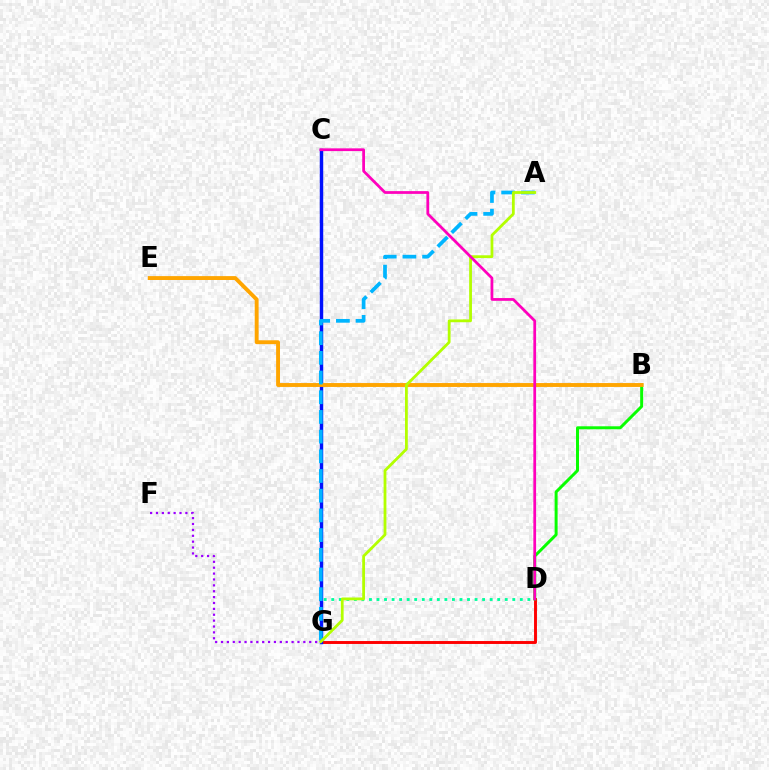{('D', 'G'): [{'color': '#00ff9d', 'line_style': 'dotted', 'thickness': 2.05}, {'color': '#ff0000', 'line_style': 'solid', 'thickness': 2.1}], ('C', 'G'): [{'color': '#0010ff', 'line_style': 'solid', 'thickness': 2.48}], ('B', 'D'): [{'color': '#08ff00', 'line_style': 'solid', 'thickness': 2.14}], ('F', 'G'): [{'color': '#9b00ff', 'line_style': 'dotted', 'thickness': 1.6}], ('B', 'E'): [{'color': '#ffa500', 'line_style': 'solid', 'thickness': 2.8}], ('A', 'G'): [{'color': '#00b5ff', 'line_style': 'dashed', 'thickness': 2.68}, {'color': '#b3ff00', 'line_style': 'solid', 'thickness': 2.01}], ('C', 'D'): [{'color': '#ff00bd', 'line_style': 'solid', 'thickness': 1.98}]}